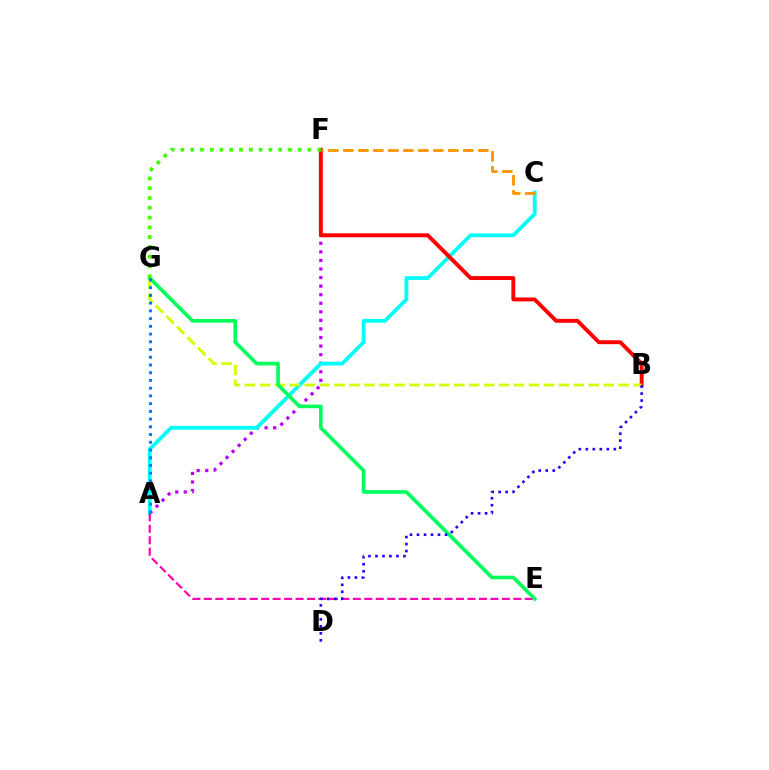{('A', 'F'): [{'color': '#b900ff', 'line_style': 'dotted', 'thickness': 2.33}], ('A', 'C'): [{'color': '#00fff6', 'line_style': 'solid', 'thickness': 2.72}], ('B', 'F'): [{'color': '#ff0000', 'line_style': 'solid', 'thickness': 2.82}], ('A', 'E'): [{'color': '#ff00ac', 'line_style': 'dashed', 'thickness': 1.56}], ('B', 'G'): [{'color': '#d1ff00', 'line_style': 'dashed', 'thickness': 2.03}], ('E', 'G'): [{'color': '#00ff5c', 'line_style': 'solid', 'thickness': 2.63}], ('C', 'F'): [{'color': '#ff9400', 'line_style': 'dashed', 'thickness': 2.04}], ('F', 'G'): [{'color': '#3dff00', 'line_style': 'dotted', 'thickness': 2.66}], ('B', 'D'): [{'color': '#2500ff', 'line_style': 'dotted', 'thickness': 1.9}], ('A', 'G'): [{'color': '#0074ff', 'line_style': 'dotted', 'thickness': 2.1}]}